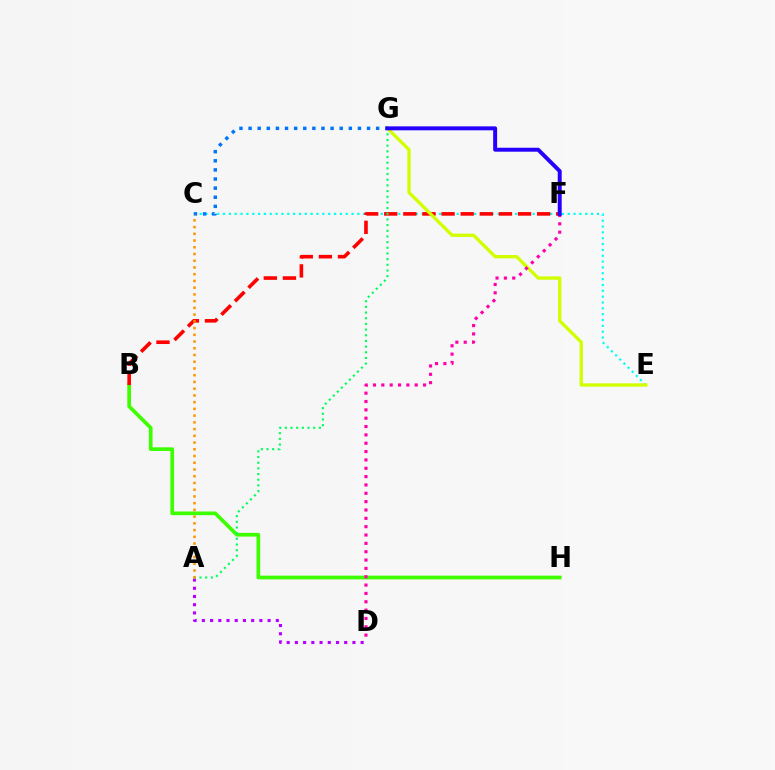{('B', 'H'): [{'color': '#3dff00', 'line_style': 'solid', 'thickness': 2.66}], ('C', 'E'): [{'color': '#00fff6', 'line_style': 'dotted', 'thickness': 1.59}], ('A', 'D'): [{'color': '#b900ff', 'line_style': 'dotted', 'thickness': 2.23}], ('B', 'F'): [{'color': '#ff0000', 'line_style': 'dashed', 'thickness': 2.6}], ('E', 'G'): [{'color': '#d1ff00', 'line_style': 'solid', 'thickness': 2.39}], ('A', 'G'): [{'color': '#00ff5c', 'line_style': 'dotted', 'thickness': 1.54}], ('C', 'G'): [{'color': '#0074ff', 'line_style': 'dotted', 'thickness': 2.48}], ('A', 'C'): [{'color': '#ff9400', 'line_style': 'dotted', 'thickness': 1.83}], ('D', 'F'): [{'color': '#ff00ac', 'line_style': 'dotted', 'thickness': 2.27}], ('F', 'G'): [{'color': '#2500ff', 'line_style': 'solid', 'thickness': 2.85}]}